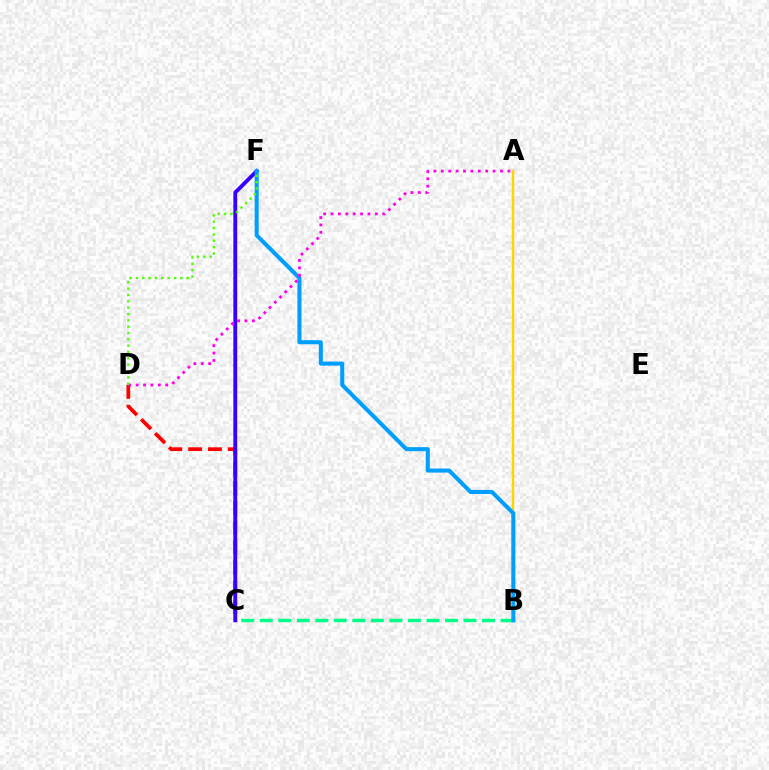{('B', 'C'): [{'color': '#00ff86', 'line_style': 'dashed', 'thickness': 2.52}], ('C', 'D'): [{'color': '#ff0000', 'line_style': 'dashed', 'thickness': 2.69}], ('C', 'F'): [{'color': '#3700ff', 'line_style': 'solid', 'thickness': 2.78}], ('A', 'B'): [{'color': '#ffd500', 'line_style': 'solid', 'thickness': 1.75}], ('B', 'F'): [{'color': '#009eff', 'line_style': 'solid', 'thickness': 2.91}], ('A', 'D'): [{'color': '#ff00ed', 'line_style': 'dotted', 'thickness': 2.01}], ('D', 'F'): [{'color': '#4fff00', 'line_style': 'dotted', 'thickness': 1.73}]}